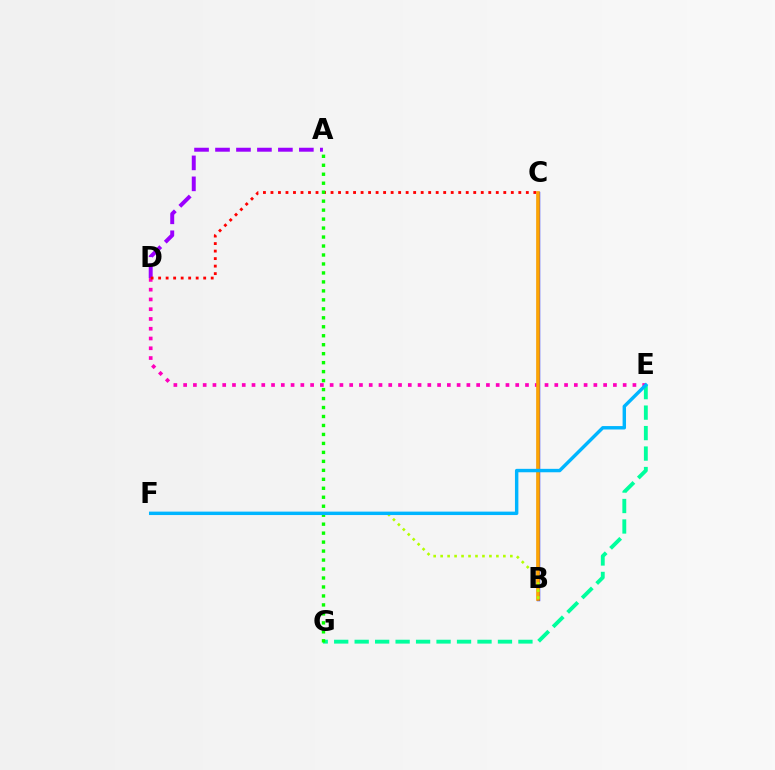{('E', 'G'): [{'color': '#00ff9d', 'line_style': 'dashed', 'thickness': 2.78}], ('A', 'D'): [{'color': '#9b00ff', 'line_style': 'dashed', 'thickness': 2.85}], ('D', 'E'): [{'color': '#ff00bd', 'line_style': 'dotted', 'thickness': 2.65}], ('C', 'D'): [{'color': '#ff0000', 'line_style': 'dotted', 'thickness': 2.04}], ('B', 'C'): [{'color': '#0010ff', 'line_style': 'solid', 'thickness': 2.43}, {'color': '#ffa500', 'line_style': 'solid', 'thickness': 2.6}], ('B', 'F'): [{'color': '#b3ff00', 'line_style': 'dotted', 'thickness': 1.89}], ('A', 'G'): [{'color': '#08ff00', 'line_style': 'dotted', 'thickness': 2.44}], ('E', 'F'): [{'color': '#00b5ff', 'line_style': 'solid', 'thickness': 2.47}]}